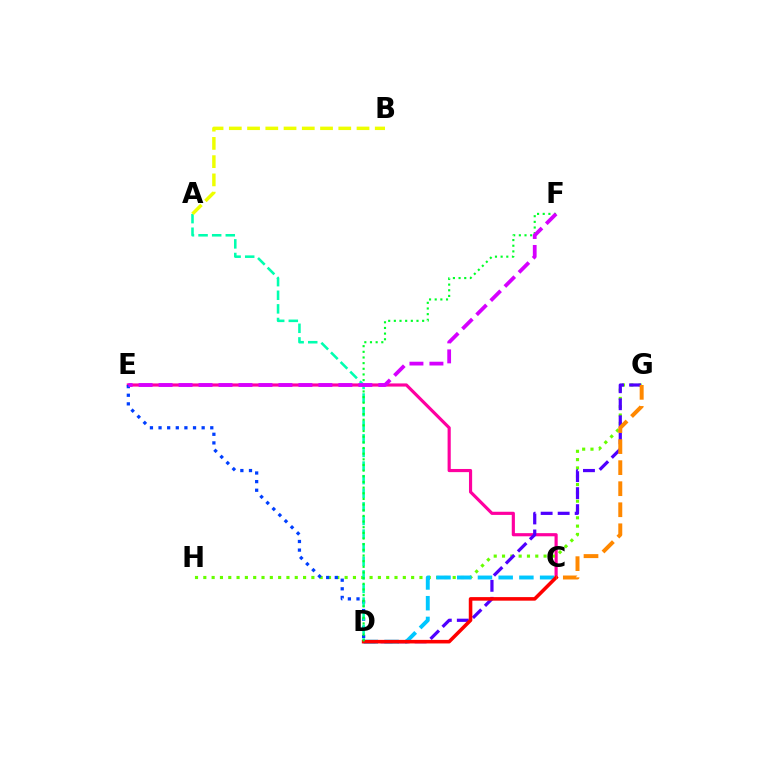{('C', 'E'): [{'color': '#ff00a0', 'line_style': 'solid', 'thickness': 2.27}], ('G', 'H'): [{'color': '#66ff00', 'line_style': 'dotted', 'thickness': 2.26}], ('D', 'E'): [{'color': '#003fff', 'line_style': 'dotted', 'thickness': 2.34}], ('A', 'D'): [{'color': '#00ffaf', 'line_style': 'dashed', 'thickness': 1.85}], ('D', 'G'): [{'color': '#4f00ff', 'line_style': 'dashed', 'thickness': 2.31}], ('C', 'D'): [{'color': '#00c7ff', 'line_style': 'dashed', 'thickness': 2.81}, {'color': '#ff0000', 'line_style': 'solid', 'thickness': 2.56}], ('D', 'F'): [{'color': '#00ff27', 'line_style': 'dotted', 'thickness': 1.54}], ('E', 'F'): [{'color': '#d600ff', 'line_style': 'dashed', 'thickness': 2.71}], ('A', 'B'): [{'color': '#eeff00', 'line_style': 'dashed', 'thickness': 2.48}], ('C', 'G'): [{'color': '#ff8800', 'line_style': 'dashed', 'thickness': 2.86}]}